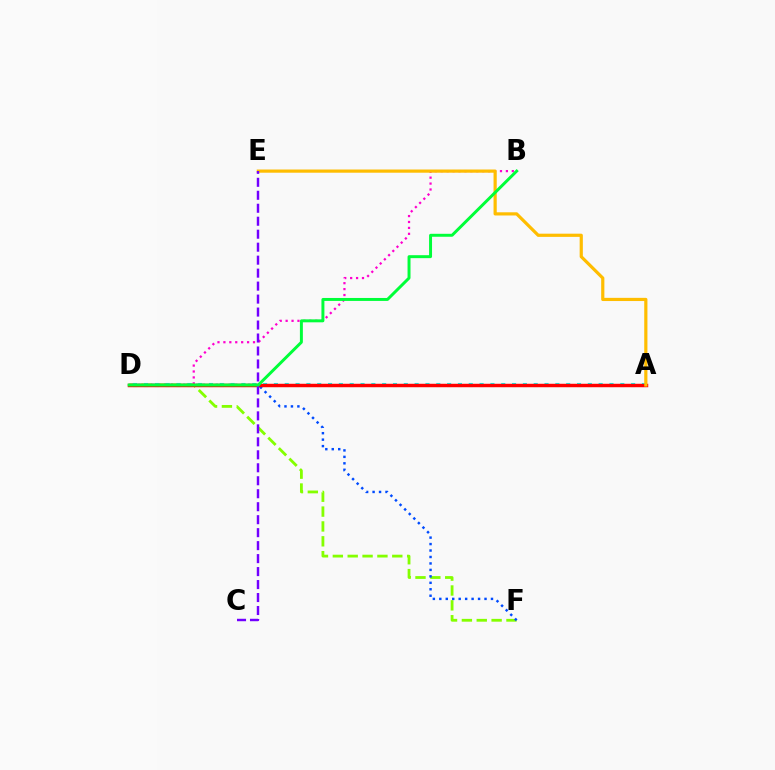{('B', 'D'): [{'color': '#ff00cf', 'line_style': 'dotted', 'thickness': 1.61}, {'color': '#00ff39', 'line_style': 'solid', 'thickness': 2.13}], ('D', 'F'): [{'color': '#84ff00', 'line_style': 'dashed', 'thickness': 2.02}, {'color': '#004bff', 'line_style': 'dotted', 'thickness': 1.75}], ('A', 'D'): [{'color': '#00fff6', 'line_style': 'dotted', 'thickness': 2.94}, {'color': '#ff0000', 'line_style': 'solid', 'thickness': 2.49}], ('A', 'E'): [{'color': '#ffbd00', 'line_style': 'solid', 'thickness': 2.3}], ('C', 'E'): [{'color': '#7200ff', 'line_style': 'dashed', 'thickness': 1.76}]}